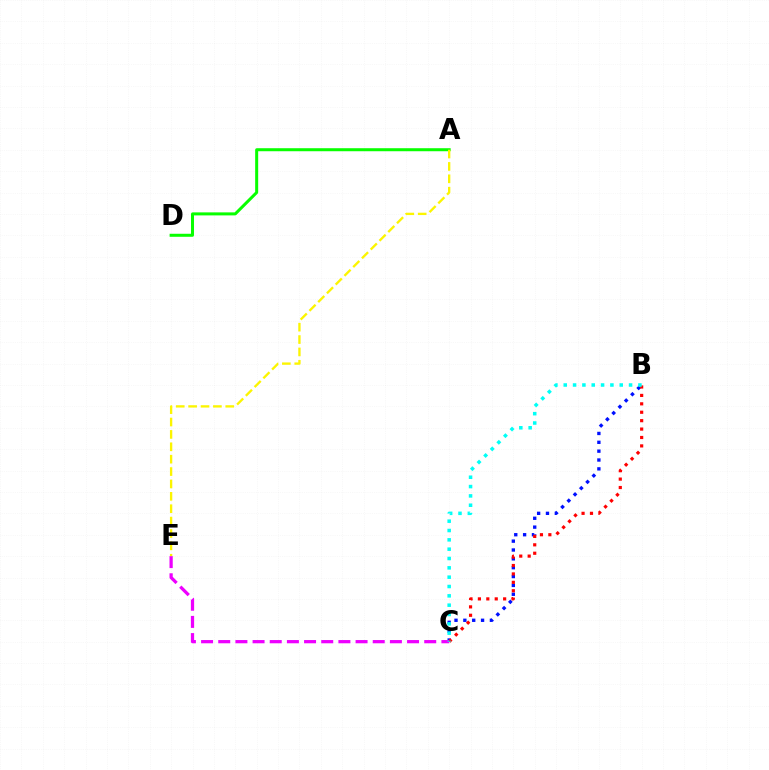{('B', 'C'): [{'color': '#0010ff', 'line_style': 'dotted', 'thickness': 2.41}, {'color': '#ff0000', 'line_style': 'dotted', 'thickness': 2.29}, {'color': '#00fff6', 'line_style': 'dotted', 'thickness': 2.54}], ('A', 'D'): [{'color': '#08ff00', 'line_style': 'solid', 'thickness': 2.17}], ('C', 'E'): [{'color': '#ee00ff', 'line_style': 'dashed', 'thickness': 2.33}], ('A', 'E'): [{'color': '#fcf500', 'line_style': 'dashed', 'thickness': 1.68}]}